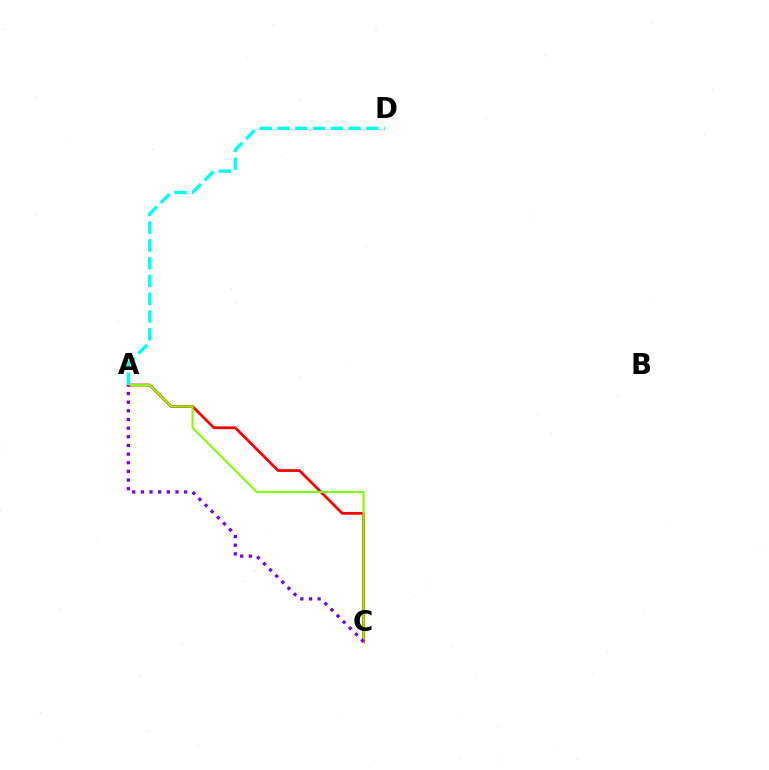{('A', 'C'): [{'color': '#ff0000', 'line_style': 'solid', 'thickness': 2.0}, {'color': '#84ff00', 'line_style': 'solid', 'thickness': 1.52}, {'color': '#7200ff', 'line_style': 'dotted', 'thickness': 2.35}], ('A', 'D'): [{'color': '#00fff6', 'line_style': 'dashed', 'thickness': 2.41}]}